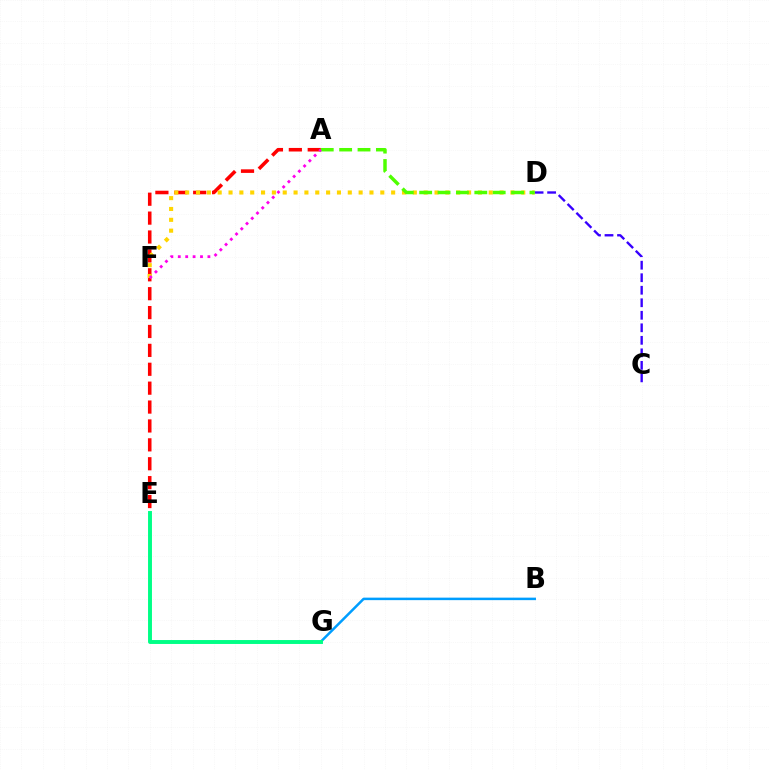{('A', 'E'): [{'color': '#ff0000', 'line_style': 'dashed', 'thickness': 2.57}], ('D', 'F'): [{'color': '#ffd500', 'line_style': 'dotted', 'thickness': 2.95}], ('C', 'D'): [{'color': '#3700ff', 'line_style': 'dashed', 'thickness': 1.7}], ('A', 'D'): [{'color': '#4fff00', 'line_style': 'dashed', 'thickness': 2.5}], ('B', 'G'): [{'color': '#009eff', 'line_style': 'solid', 'thickness': 1.8}], ('A', 'F'): [{'color': '#ff00ed', 'line_style': 'dotted', 'thickness': 2.01}], ('E', 'G'): [{'color': '#00ff86', 'line_style': 'solid', 'thickness': 2.82}]}